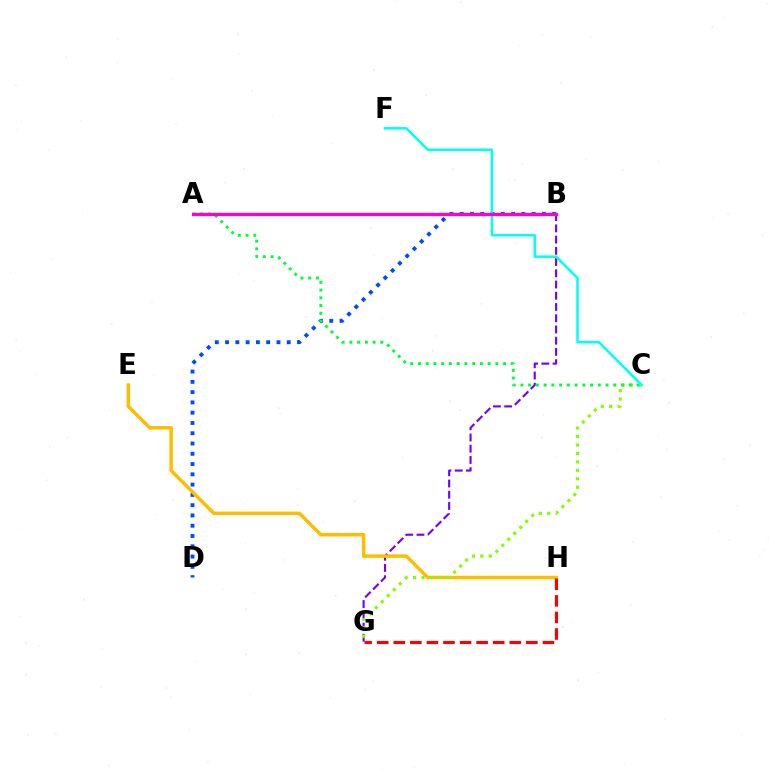{('B', 'D'): [{'color': '#004bff', 'line_style': 'dotted', 'thickness': 2.79}], ('B', 'G'): [{'color': '#7200ff', 'line_style': 'dashed', 'thickness': 1.53}], ('E', 'H'): [{'color': '#ffbd00', 'line_style': 'solid', 'thickness': 2.5}], ('C', 'G'): [{'color': '#84ff00', 'line_style': 'dotted', 'thickness': 2.3}], ('A', 'C'): [{'color': '#00ff39', 'line_style': 'dotted', 'thickness': 2.1}], ('C', 'F'): [{'color': '#00fff6', 'line_style': 'solid', 'thickness': 1.81}], ('G', 'H'): [{'color': '#ff0000', 'line_style': 'dashed', 'thickness': 2.25}], ('A', 'B'): [{'color': '#ff00cf', 'line_style': 'solid', 'thickness': 2.35}]}